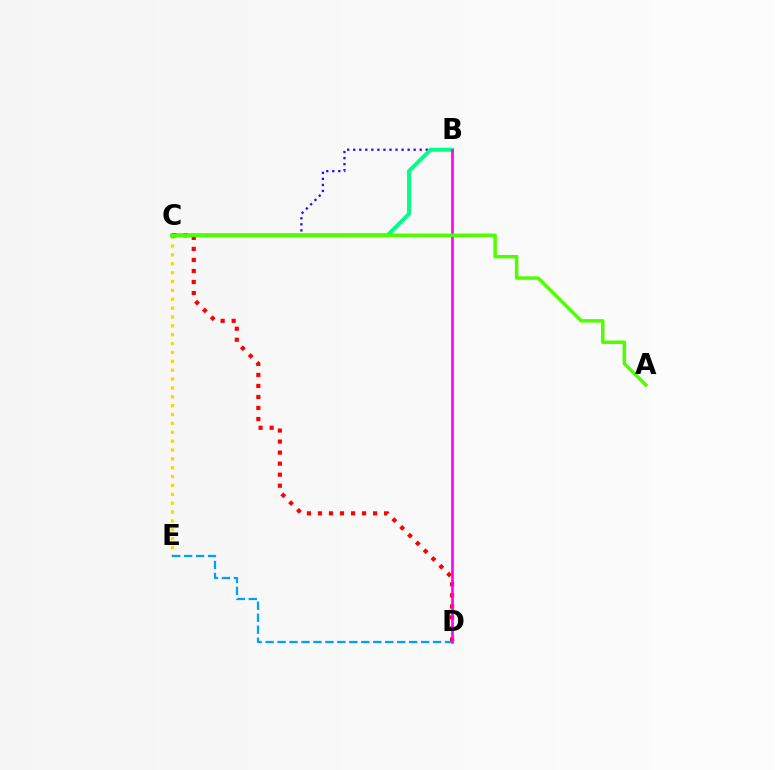{('B', 'C'): [{'color': '#3700ff', 'line_style': 'dotted', 'thickness': 1.64}, {'color': '#00ff86', 'line_style': 'solid', 'thickness': 2.86}], ('C', 'E'): [{'color': '#ffd500', 'line_style': 'dotted', 'thickness': 2.41}], ('C', 'D'): [{'color': '#ff0000', 'line_style': 'dotted', 'thickness': 3.0}], ('D', 'E'): [{'color': '#009eff', 'line_style': 'dashed', 'thickness': 1.63}], ('B', 'D'): [{'color': '#ff00ed', 'line_style': 'solid', 'thickness': 1.9}], ('A', 'C'): [{'color': '#4fff00', 'line_style': 'solid', 'thickness': 2.51}]}